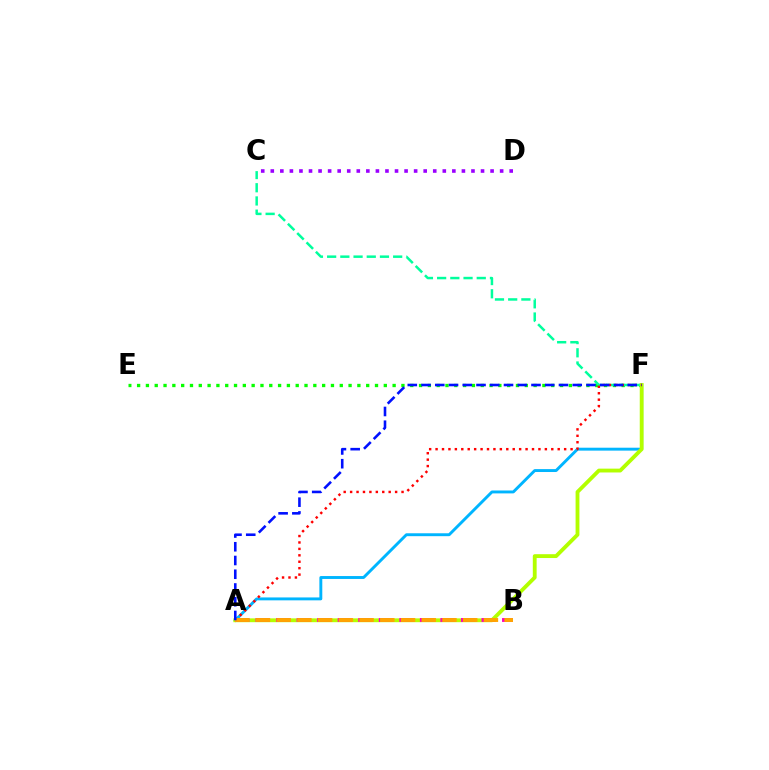{('A', 'F'): [{'color': '#00b5ff', 'line_style': 'solid', 'thickness': 2.09}, {'color': '#b3ff00', 'line_style': 'solid', 'thickness': 2.76}, {'color': '#ff0000', 'line_style': 'dotted', 'thickness': 1.75}, {'color': '#0010ff', 'line_style': 'dashed', 'thickness': 1.87}], ('E', 'F'): [{'color': '#08ff00', 'line_style': 'dotted', 'thickness': 2.39}], ('C', 'F'): [{'color': '#00ff9d', 'line_style': 'dashed', 'thickness': 1.79}], ('A', 'B'): [{'color': '#ff00bd', 'line_style': 'dashed', 'thickness': 2.79}, {'color': '#ffa500', 'line_style': 'dashed', 'thickness': 2.82}], ('C', 'D'): [{'color': '#9b00ff', 'line_style': 'dotted', 'thickness': 2.6}]}